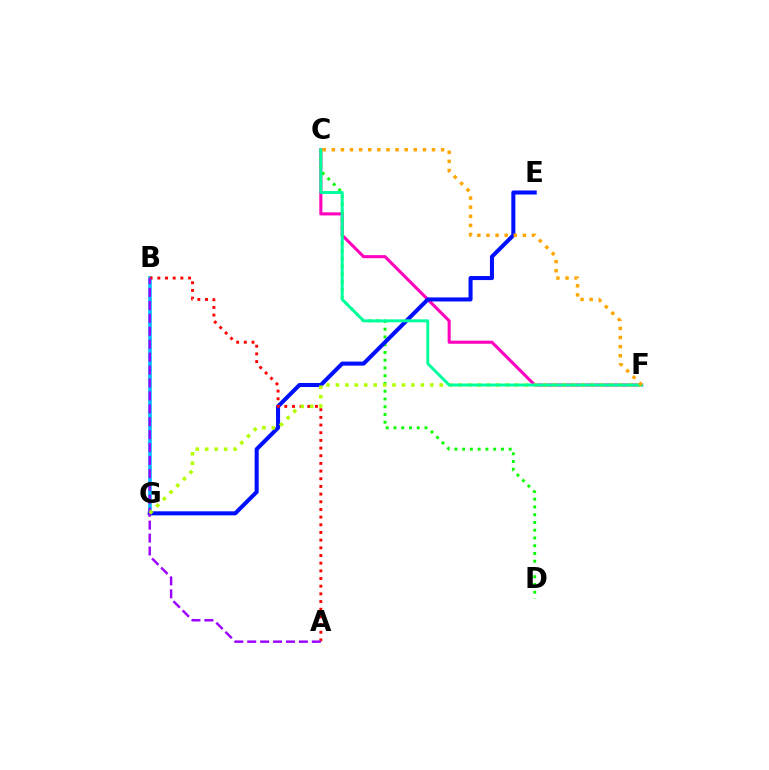{('B', 'G'): [{'color': '#00b5ff', 'line_style': 'solid', 'thickness': 2.57}], ('C', 'F'): [{'color': '#ff00bd', 'line_style': 'solid', 'thickness': 2.21}, {'color': '#00ff9d', 'line_style': 'solid', 'thickness': 2.12}, {'color': '#ffa500', 'line_style': 'dotted', 'thickness': 2.47}], ('C', 'D'): [{'color': '#08ff00', 'line_style': 'dotted', 'thickness': 2.11}], ('E', 'G'): [{'color': '#0010ff', 'line_style': 'solid', 'thickness': 2.91}], ('A', 'B'): [{'color': '#ff0000', 'line_style': 'dotted', 'thickness': 2.08}, {'color': '#9b00ff', 'line_style': 'dashed', 'thickness': 1.76}], ('F', 'G'): [{'color': '#b3ff00', 'line_style': 'dotted', 'thickness': 2.56}]}